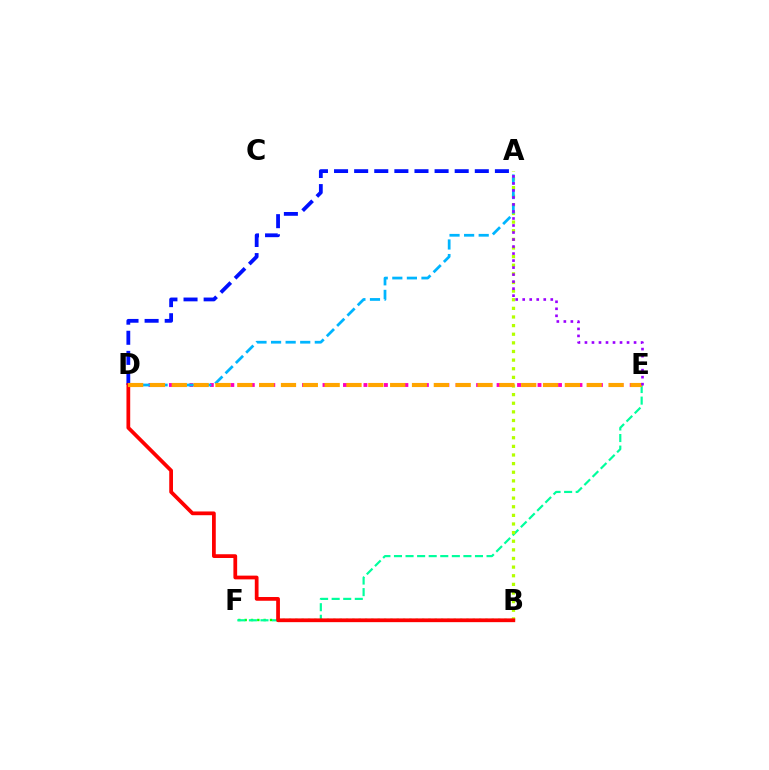{('A', 'D'): [{'color': '#0010ff', 'line_style': 'dashed', 'thickness': 2.73}, {'color': '#00b5ff', 'line_style': 'dashed', 'thickness': 1.98}], ('B', 'F'): [{'color': '#08ff00', 'line_style': 'dotted', 'thickness': 1.72}], ('E', 'F'): [{'color': '#00ff9d', 'line_style': 'dashed', 'thickness': 1.57}], ('A', 'B'): [{'color': '#b3ff00', 'line_style': 'dotted', 'thickness': 2.34}], ('D', 'E'): [{'color': '#ff00bd', 'line_style': 'dotted', 'thickness': 2.78}, {'color': '#ffa500', 'line_style': 'dashed', 'thickness': 2.97}], ('B', 'D'): [{'color': '#ff0000', 'line_style': 'solid', 'thickness': 2.7}], ('A', 'E'): [{'color': '#9b00ff', 'line_style': 'dotted', 'thickness': 1.91}]}